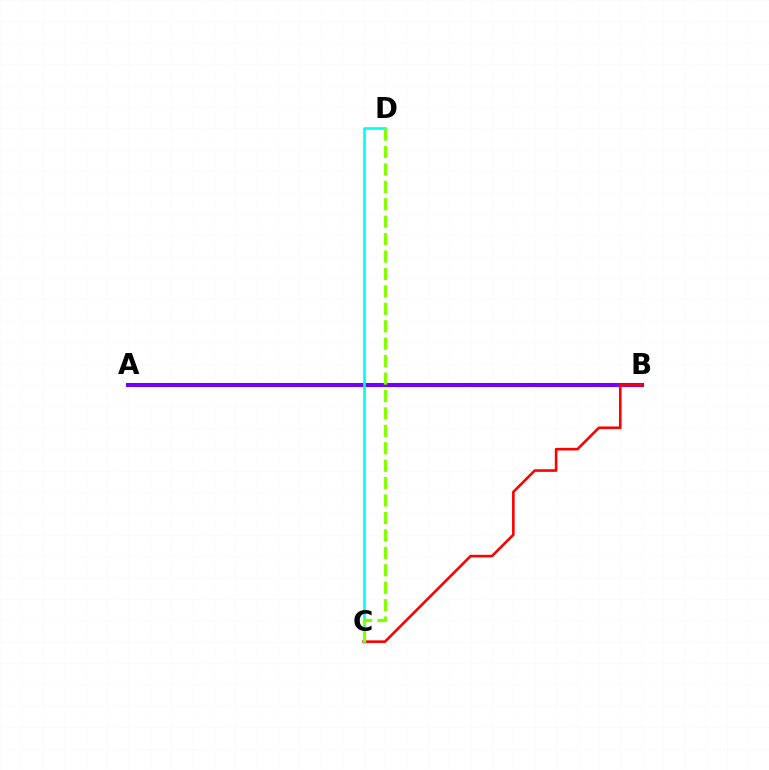{('A', 'B'): [{'color': '#7200ff', 'line_style': 'solid', 'thickness': 2.91}], ('B', 'C'): [{'color': '#ff0000', 'line_style': 'solid', 'thickness': 1.88}], ('C', 'D'): [{'color': '#00fff6', 'line_style': 'solid', 'thickness': 1.94}, {'color': '#84ff00', 'line_style': 'dashed', 'thickness': 2.37}]}